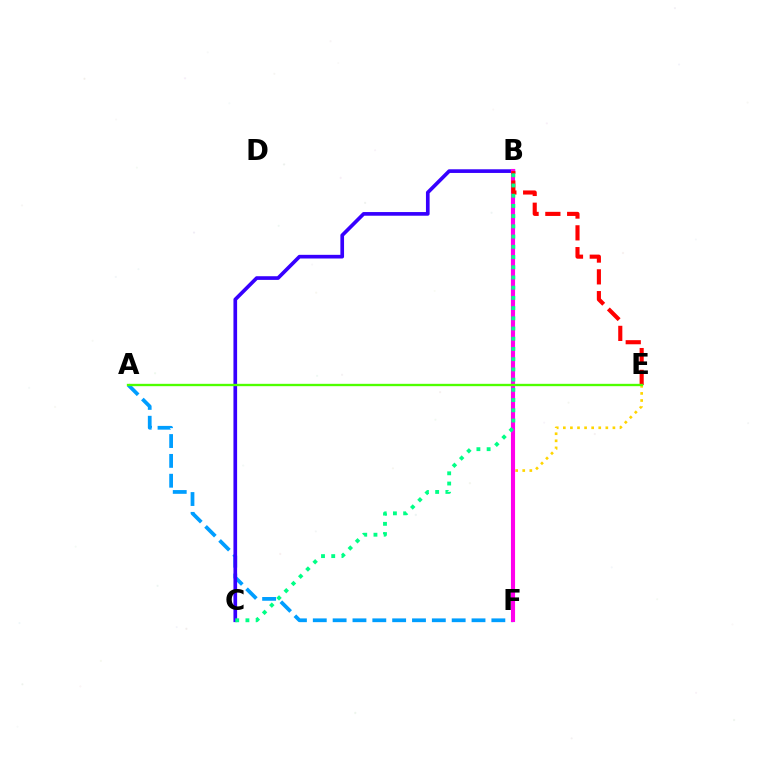{('E', 'F'): [{'color': '#ffd500', 'line_style': 'dotted', 'thickness': 1.92}], ('A', 'F'): [{'color': '#009eff', 'line_style': 'dashed', 'thickness': 2.7}], ('B', 'C'): [{'color': '#3700ff', 'line_style': 'solid', 'thickness': 2.64}, {'color': '#00ff86', 'line_style': 'dotted', 'thickness': 2.78}], ('B', 'F'): [{'color': '#ff00ed', 'line_style': 'solid', 'thickness': 2.96}], ('B', 'E'): [{'color': '#ff0000', 'line_style': 'dashed', 'thickness': 2.96}], ('A', 'E'): [{'color': '#4fff00', 'line_style': 'solid', 'thickness': 1.69}]}